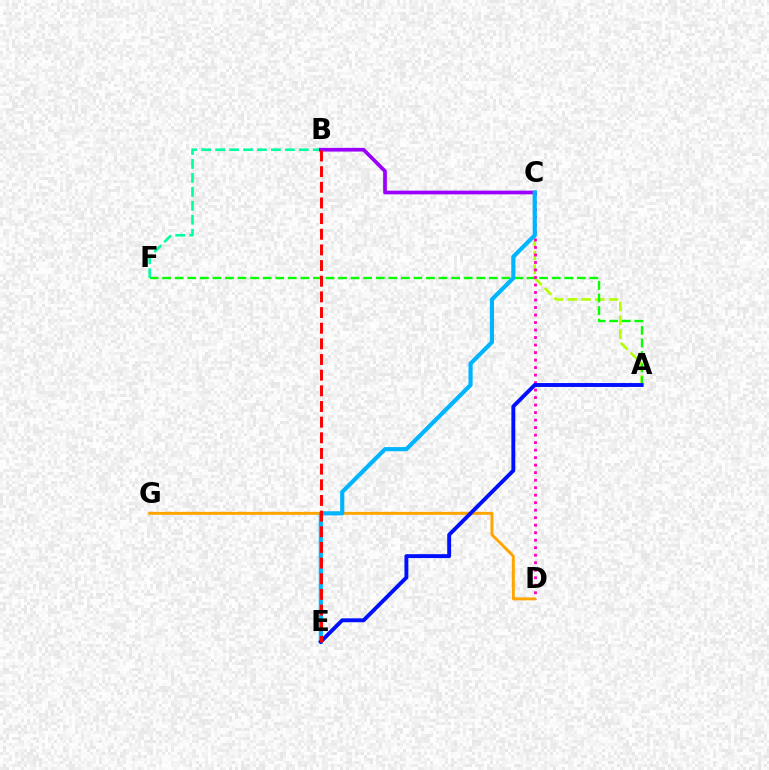{('A', 'C'): [{'color': '#b3ff00', 'line_style': 'dashed', 'thickness': 1.87}], ('A', 'F'): [{'color': '#08ff00', 'line_style': 'dashed', 'thickness': 1.71}], ('C', 'D'): [{'color': '#ff00bd', 'line_style': 'dotted', 'thickness': 2.04}], ('B', 'F'): [{'color': '#00ff9d', 'line_style': 'dashed', 'thickness': 1.89}], ('B', 'C'): [{'color': '#9b00ff', 'line_style': 'solid', 'thickness': 2.66}], ('D', 'G'): [{'color': '#ffa500', 'line_style': 'solid', 'thickness': 2.11}], ('C', 'E'): [{'color': '#00b5ff', 'line_style': 'solid', 'thickness': 3.0}], ('A', 'E'): [{'color': '#0010ff', 'line_style': 'solid', 'thickness': 2.81}], ('B', 'E'): [{'color': '#ff0000', 'line_style': 'dashed', 'thickness': 2.13}]}